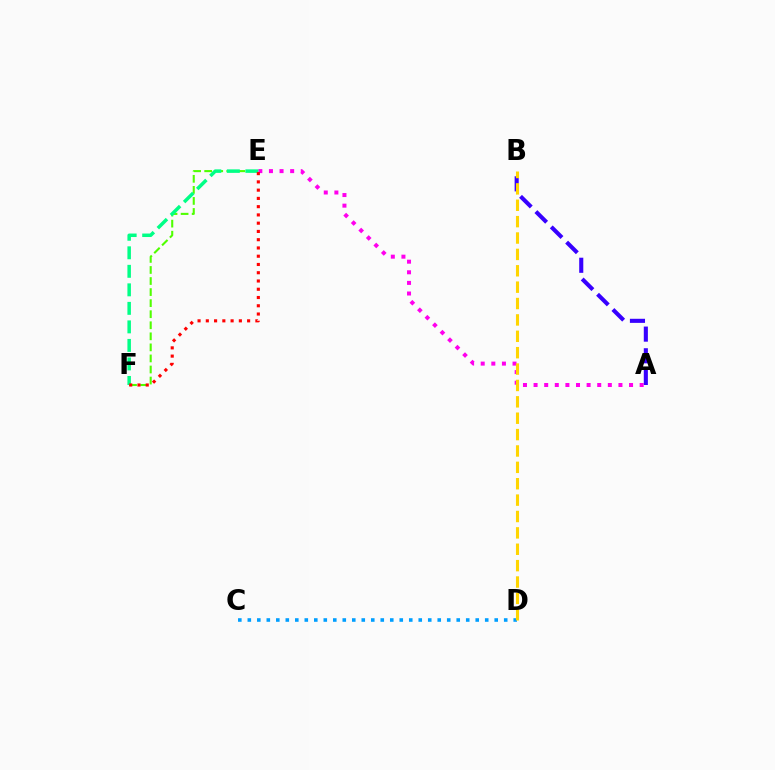{('A', 'E'): [{'color': '#ff00ed', 'line_style': 'dotted', 'thickness': 2.88}], ('E', 'F'): [{'color': '#4fff00', 'line_style': 'dashed', 'thickness': 1.5}, {'color': '#00ff86', 'line_style': 'dashed', 'thickness': 2.52}, {'color': '#ff0000', 'line_style': 'dotted', 'thickness': 2.24}], ('A', 'B'): [{'color': '#3700ff', 'line_style': 'dashed', 'thickness': 2.94}], ('C', 'D'): [{'color': '#009eff', 'line_style': 'dotted', 'thickness': 2.58}], ('B', 'D'): [{'color': '#ffd500', 'line_style': 'dashed', 'thickness': 2.23}]}